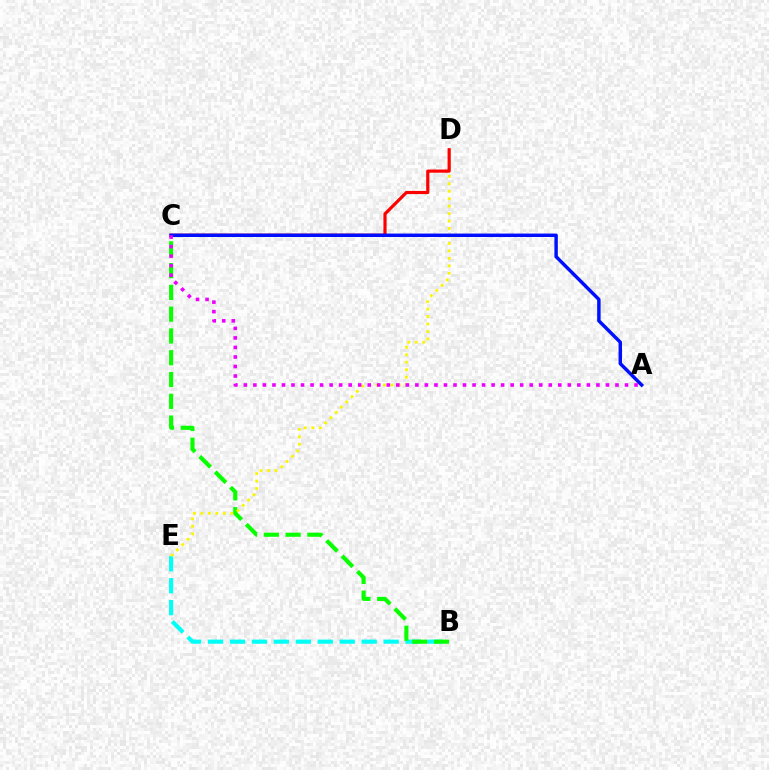{('B', 'E'): [{'color': '#00fff6', 'line_style': 'dashed', 'thickness': 2.98}], ('B', 'C'): [{'color': '#08ff00', 'line_style': 'dashed', 'thickness': 2.96}], ('D', 'E'): [{'color': '#fcf500', 'line_style': 'dotted', 'thickness': 2.02}], ('C', 'D'): [{'color': '#ff0000', 'line_style': 'solid', 'thickness': 2.29}], ('A', 'C'): [{'color': '#0010ff', 'line_style': 'solid', 'thickness': 2.48}, {'color': '#ee00ff', 'line_style': 'dotted', 'thickness': 2.59}]}